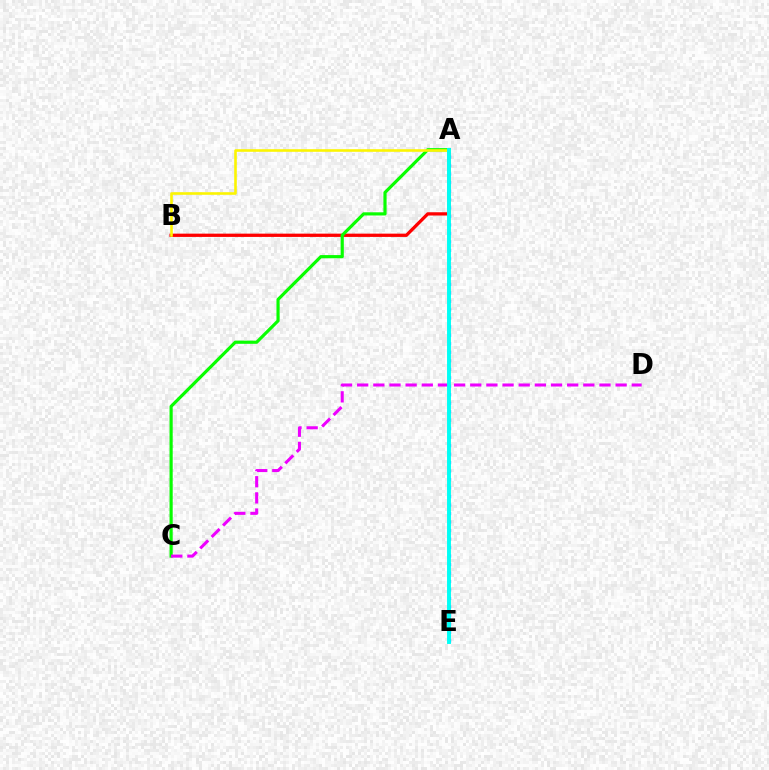{('A', 'B'): [{'color': '#ff0000', 'line_style': 'solid', 'thickness': 2.35}, {'color': '#fcf500', 'line_style': 'solid', 'thickness': 1.87}], ('A', 'E'): [{'color': '#0010ff', 'line_style': 'dotted', 'thickness': 2.31}, {'color': '#00fff6', 'line_style': 'solid', 'thickness': 2.82}], ('A', 'C'): [{'color': '#08ff00', 'line_style': 'solid', 'thickness': 2.28}], ('C', 'D'): [{'color': '#ee00ff', 'line_style': 'dashed', 'thickness': 2.19}]}